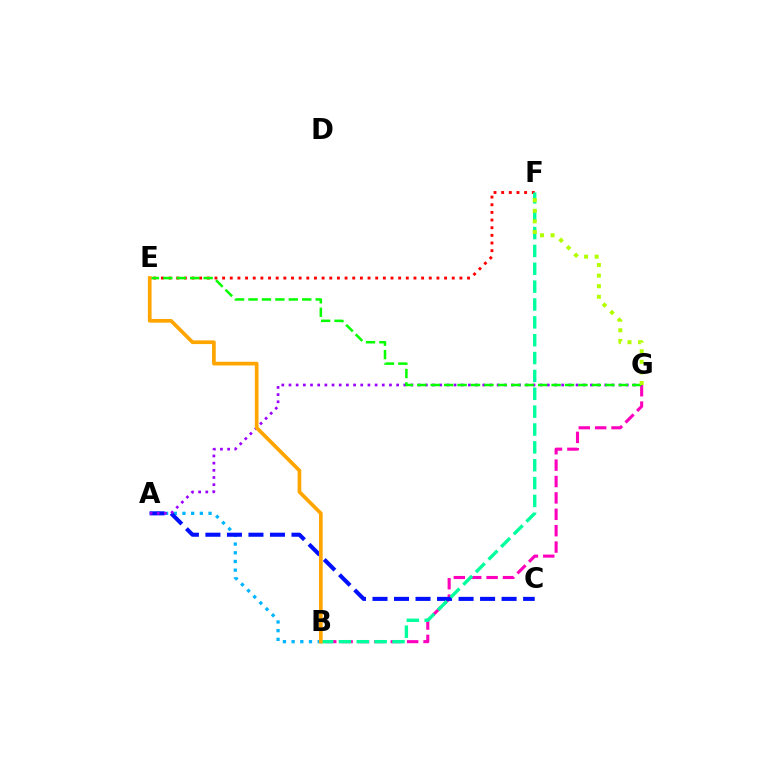{('A', 'B'): [{'color': '#00b5ff', 'line_style': 'dotted', 'thickness': 2.36}], ('E', 'F'): [{'color': '#ff0000', 'line_style': 'dotted', 'thickness': 2.08}], ('B', 'G'): [{'color': '#ff00bd', 'line_style': 'dashed', 'thickness': 2.23}], ('A', 'C'): [{'color': '#0010ff', 'line_style': 'dashed', 'thickness': 2.92}], ('A', 'G'): [{'color': '#9b00ff', 'line_style': 'dotted', 'thickness': 1.95}], ('E', 'G'): [{'color': '#08ff00', 'line_style': 'dashed', 'thickness': 1.82}], ('B', 'F'): [{'color': '#00ff9d', 'line_style': 'dashed', 'thickness': 2.43}], ('F', 'G'): [{'color': '#b3ff00', 'line_style': 'dotted', 'thickness': 2.88}], ('B', 'E'): [{'color': '#ffa500', 'line_style': 'solid', 'thickness': 2.66}]}